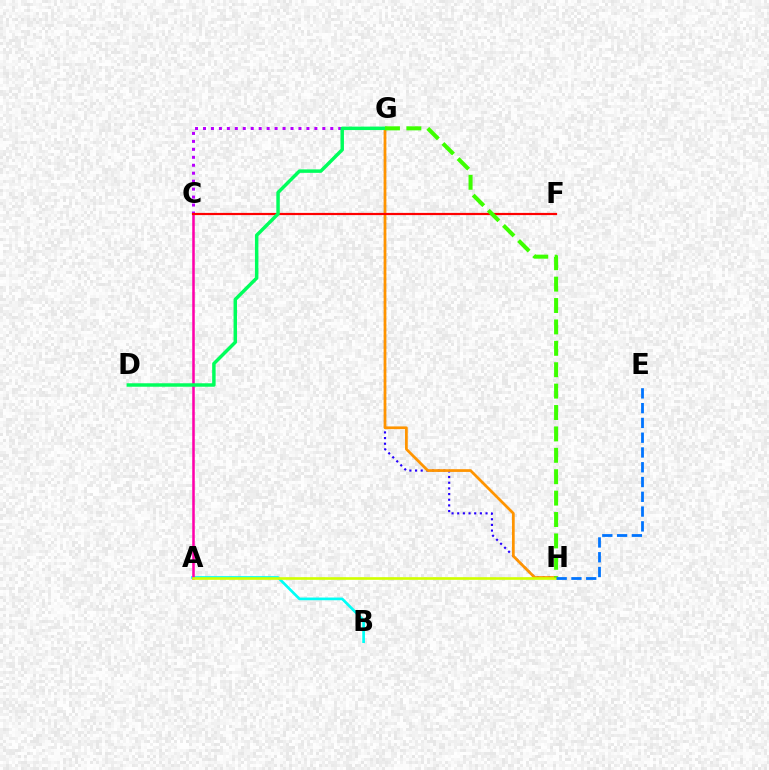{('G', 'H'): [{'color': '#2500ff', 'line_style': 'dotted', 'thickness': 1.54}, {'color': '#ff9400', 'line_style': 'solid', 'thickness': 1.97}, {'color': '#3dff00', 'line_style': 'dashed', 'thickness': 2.91}], ('C', 'G'): [{'color': '#b900ff', 'line_style': 'dotted', 'thickness': 2.16}], ('A', 'B'): [{'color': '#00fff6', 'line_style': 'solid', 'thickness': 1.93}], ('A', 'C'): [{'color': '#ff00ac', 'line_style': 'solid', 'thickness': 1.83}], ('C', 'F'): [{'color': '#ff0000', 'line_style': 'solid', 'thickness': 1.58}], ('A', 'H'): [{'color': '#d1ff00', 'line_style': 'solid', 'thickness': 1.9}], ('D', 'G'): [{'color': '#00ff5c', 'line_style': 'solid', 'thickness': 2.49}], ('E', 'H'): [{'color': '#0074ff', 'line_style': 'dashed', 'thickness': 2.01}]}